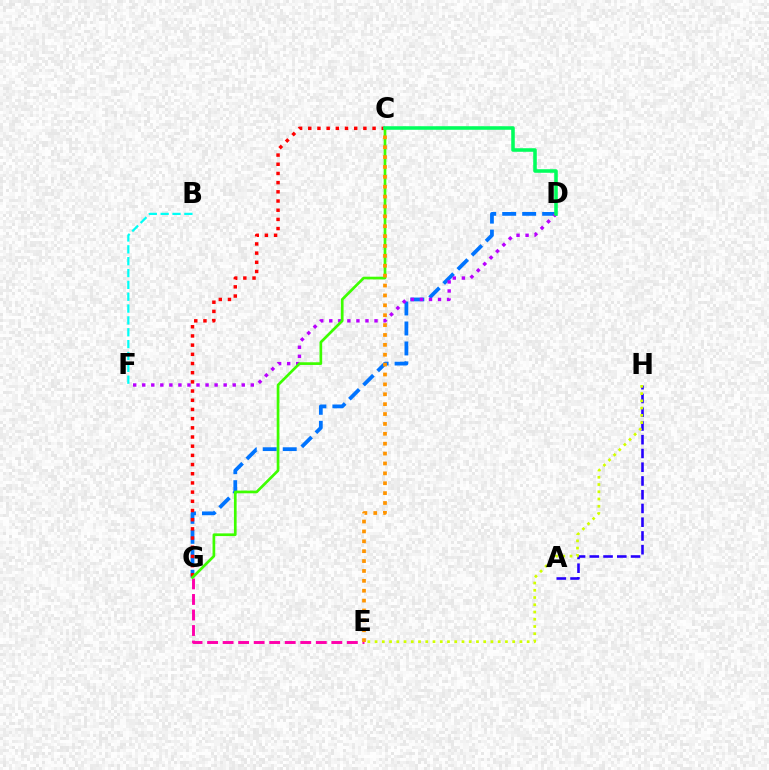{('D', 'G'): [{'color': '#0074ff', 'line_style': 'dashed', 'thickness': 2.71}], ('C', 'G'): [{'color': '#ff0000', 'line_style': 'dotted', 'thickness': 2.5}, {'color': '#3dff00', 'line_style': 'solid', 'thickness': 1.94}], ('A', 'H'): [{'color': '#2500ff', 'line_style': 'dashed', 'thickness': 1.87}], ('D', 'F'): [{'color': '#b900ff', 'line_style': 'dotted', 'thickness': 2.46}], ('E', 'G'): [{'color': '#ff00ac', 'line_style': 'dashed', 'thickness': 2.11}], ('B', 'F'): [{'color': '#00fff6', 'line_style': 'dashed', 'thickness': 1.61}], ('E', 'H'): [{'color': '#d1ff00', 'line_style': 'dotted', 'thickness': 1.97}], ('C', 'E'): [{'color': '#ff9400', 'line_style': 'dotted', 'thickness': 2.69}], ('C', 'D'): [{'color': '#00ff5c', 'line_style': 'solid', 'thickness': 2.56}]}